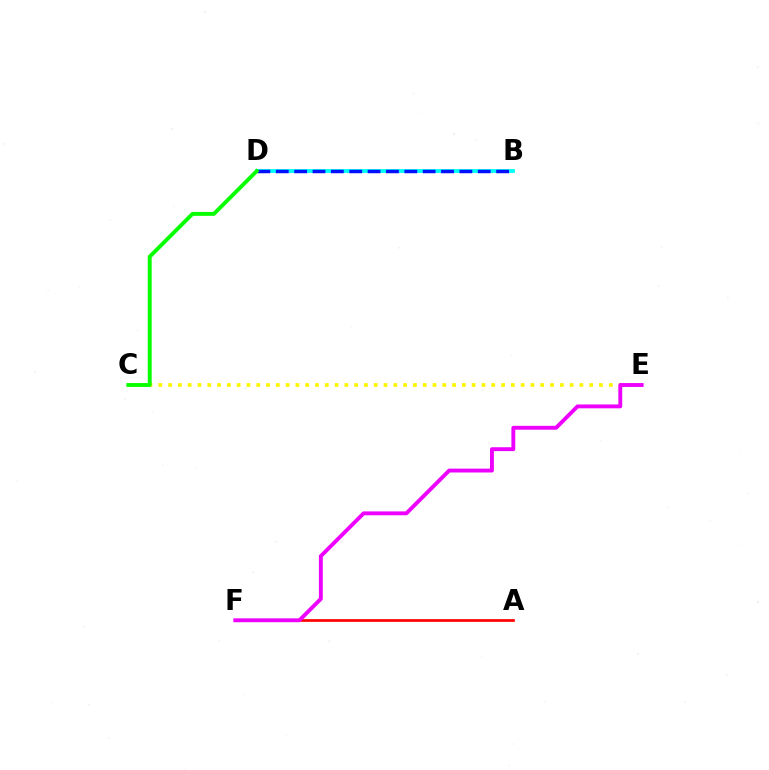{('A', 'F'): [{'color': '#ff0000', 'line_style': 'solid', 'thickness': 1.94}], ('C', 'E'): [{'color': '#fcf500', 'line_style': 'dotted', 'thickness': 2.66}], ('B', 'D'): [{'color': '#00fff6', 'line_style': 'solid', 'thickness': 2.76}, {'color': '#0010ff', 'line_style': 'dashed', 'thickness': 2.49}], ('E', 'F'): [{'color': '#ee00ff', 'line_style': 'solid', 'thickness': 2.79}], ('C', 'D'): [{'color': '#08ff00', 'line_style': 'solid', 'thickness': 2.81}]}